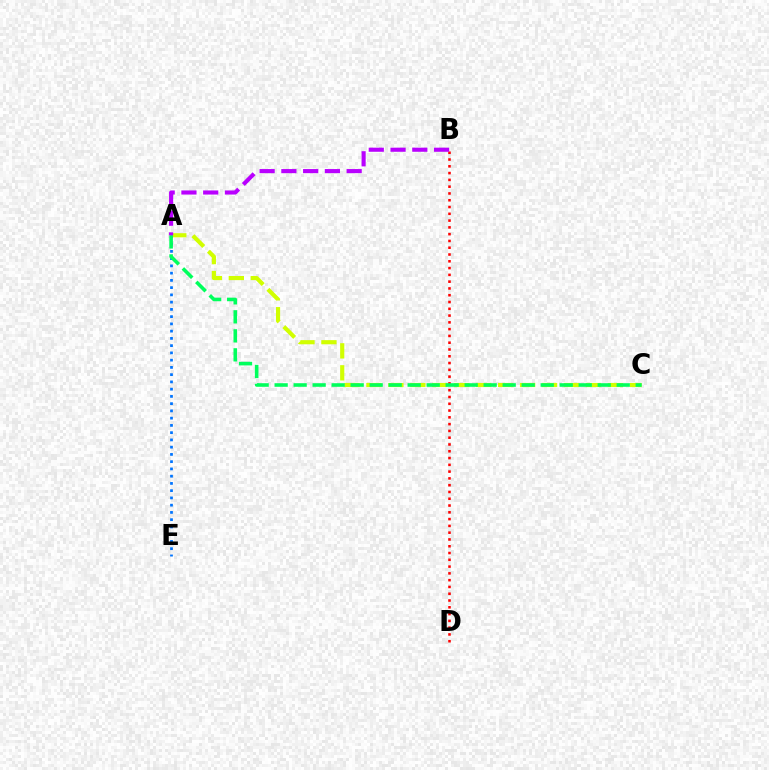{('A', 'C'): [{'color': '#d1ff00', 'line_style': 'dashed', 'thickness': 2.98}, {'color': '#00ff5c', 'line_style': 'dashed', 'thickness': 2.58}], ('B', 'D'): [{'color': '#ff0000', 'line_style': 'dotted', 'thickness': 1.84}], ('A', 'E'): [{'color': '#0074ff', 'line_style': 'dotted', 'thickness': 1.97}], ('A', 'B'): [{'color': '#b900ff', 'line_style': 'dashed', 'thickness': 2.96}]}